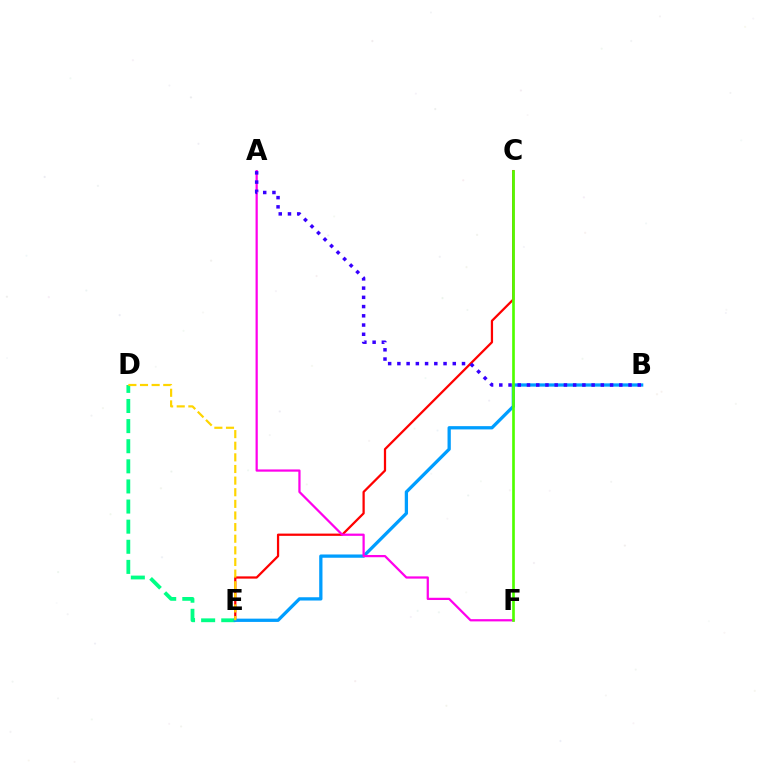{('C', 'E'): [{'color': '#ff0000', 'line_style': 'solid', 'thickness': 1.62}], ('D', 'E'): [{'color': '#00ff86', 'line_style': 'dashed', 'thickness': 2.73}, {'color': '#ffd500', 'line_style': 'dashed', 'thickness': 1.58}], ('B', 'E'): [{'color': '#009eff', 'line_style': 'solid', 'thickness': 2.36}], ('A', 'F'): [{'color': '#ff00ed', 'line_style': 'solid', 'thickness': 1.61}], ('A', 'B'): [{'color': '#3700ff', 'line_style': 'dotted', 'thickness': 2.51}], ('C', 'F'): [{'color': '#4fff00', 'line_style': 'solid', 'thickness': 1.92}]}